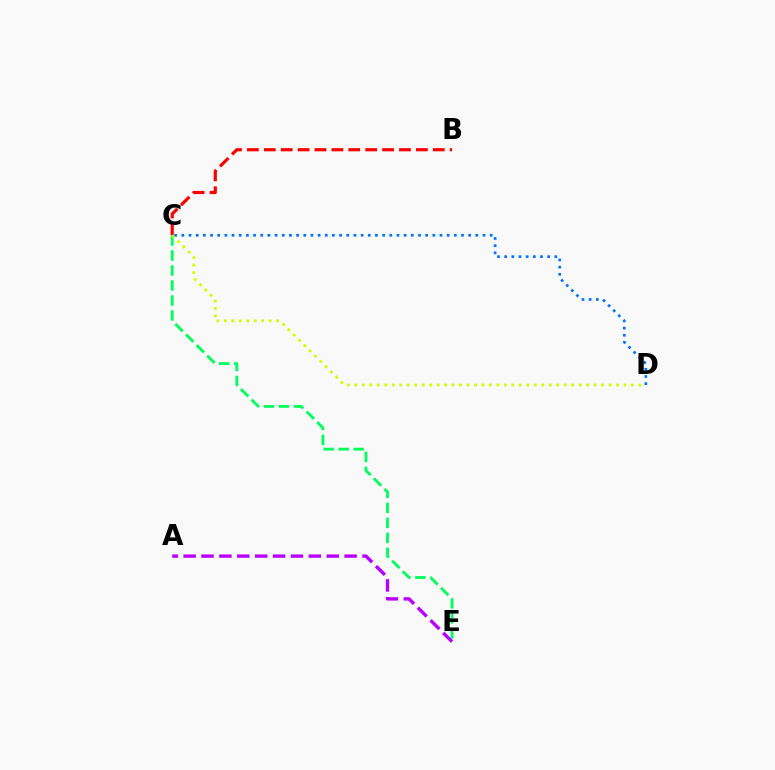{('C', 'E'): [{'color': '#00ff5c', 'line_style': 'dashed', 'thickness': 2.04}], ('B', 'C'): [{'color': '#ff0000', 'line_style': 'dashed', 'thickness': 2.3}], ('A', 'E'): [{'color': '#b900ff', 'line_style': 'dashed', 'thickness': 2.43}], ('C', 'D'): [{'color': '#d1ff00', 'line_style': 'dotted', 'thickness': 2.03}, {'color': '#0074ff', 'line_style': 'dotted', 'thickness': 1.95}]}